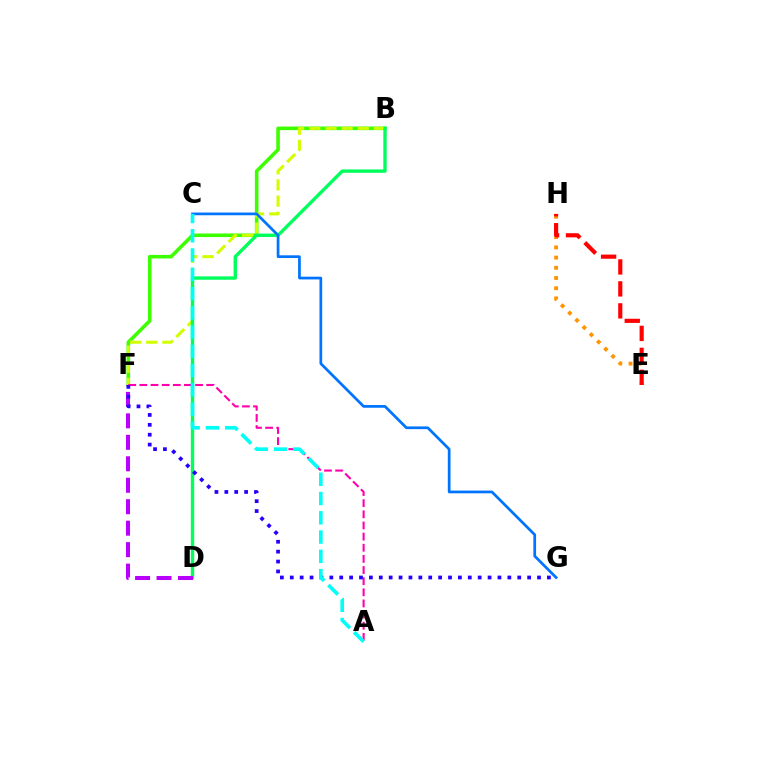{('B', 'F'): [{'color': '#3dff00', 'line_style': 'solid', 'thickness': 2.59}, {'color': '#d1ff00', 'line_style': 'dashed', 'thickness': 2.19}], ('E', 'H'): [{'color': '#ff9400', 'line_style': 'dotted', 'thickness': 2.77}, {'color': '#ff0000', 'line_style': 'dashed', 'thickness': 2.98}], ('B', 'D'): [{'color': '#00ff5c', 'line_style': 'solid', 'thickness': 2.43}], ('A', 'F'): [{'color': '#ff00ac', 'line_style': 'dashed', 'thickness': 1.51}], ('D', 'F'): [{'color': '#b900ff', 'line_style': 'dashed', 'thickness': 2.92}], ('F', 'G'): [{'color': '#2500ff', 'line_style': 'dotted', 'thickness': 2.69}], ('C', 'G'): [{'color': '#0074ff', 'line_style': 'solid', 'thickness': 1.96}], ('A', 'C'): [{'color': '#00fff6', 'line_style': 'dashed', 'thickness': 2.62}]}